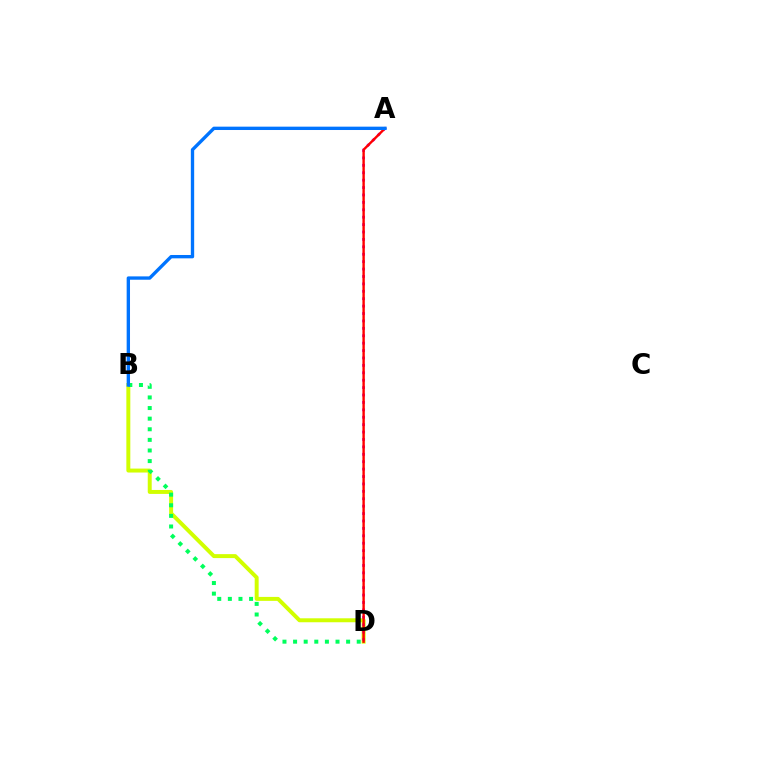{('B', 'D'): [{'color': '#d1ff00', 'line_style': 'solid', 'thickness': 2.85}, {'color': '#00ff5c', 'line_style': 'dotted', 'thickness': 2.88}], ('A', 'D'): [{'color': '#b900ff', 'line_style': 'dotted', 'thickness': 2.01}, {'color': '#ff0000', 'line_style': 'solid', 'thickness': 1.72}], ('A', 'B'): [{'color': '#0074ff', 'line_style': 'solid', 'thickness': 2.41}]}